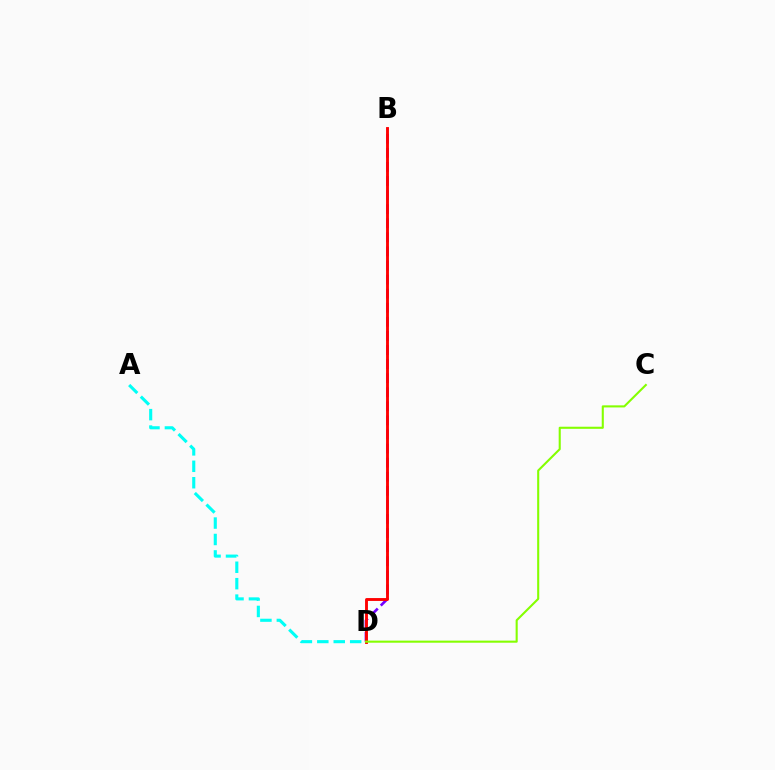{('B', 'D'): [{'color': '#7200ff', 'line_style': 'dashed', 'thickness': 1.91}, {'color': '#ff0000', 'line_style': 'solid', 'thickness': 2.07}], ('A', 'D'): [{'color': '#00fff6', 'line_style': 'dashed', 'thickness': 2.23}], ('C', 'D'): [{'color': '#84ff00', 'line_style': 'solid', 'thickness': 1.51}]}